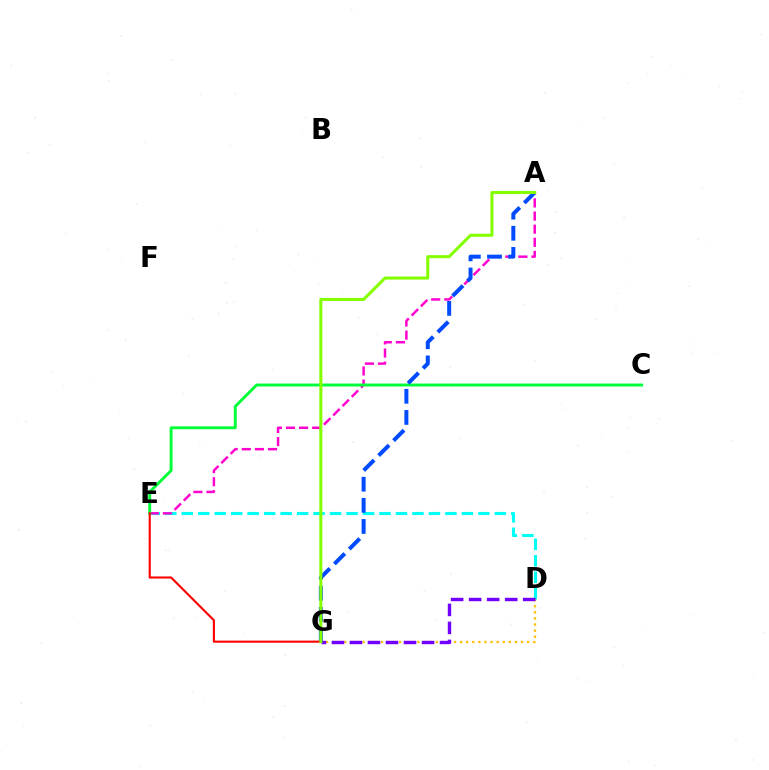{('D', 'E'): [{'color': '#00fff6', 'line_style': 'dashed', 'thickness': 2.24}], ('D', 'G'): [{'color': '#ffbd00', 'line_style': 'dotted', 'thickness': 1.66}, {'color': '#7200ff', 'line_style': 'dashed', 'thickness': 2.45}], ('A', 'E'): [{'color': '#ff00cf', 'line_style': 'dashed', 'thickness': 1.78}], ('C', 'E'): [{'color': '#00ff39', 'line_style': 'solid', 'thickness': 2.1}], ('A', 'G'): [{'color': '#004bff', 'line_style': 'dashed', 'thickness': 2.87}, {'color': '#84ff00', 'line_style': 'solid', 'thickness': 2.19}], ('E', 'G'): [{'color': '#ff0000', 'line_style': 'solid', 'thickness': 1.53}]}